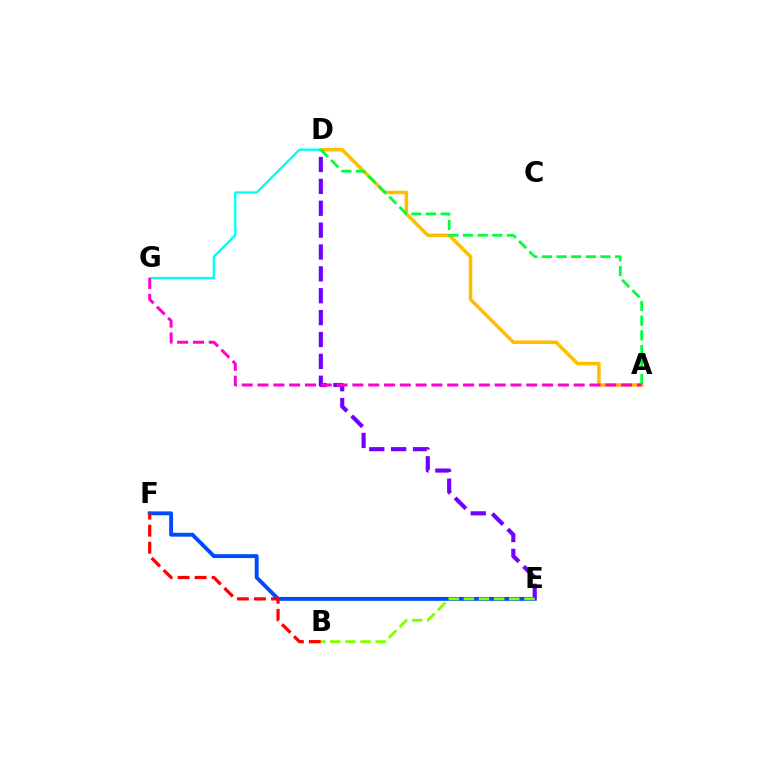{('E', 'F'): [{'color': '#004bff', 'line_style': 'solid', 'thickness': 2.81}], ('B', 'F'): [{'color': '#ff0000', 'line_style': 'dashed', 'thickness': 2.31}], ('D', 'E'): [{'color': '#7200ff', 'line_style': 'dashed', 'thickness': 2.97}], ('B', 'E'): [{'color': '#84ff00', 'line_style': 'dashed', 'thickness': 2.06}], ('A', 'D'): [{'color': '#ffbd00', 'line_style': 'solid', 'thickness': 2.54}, {'color': '#00ff39', 'line_style': 'dashed', 'thickness': 1.99}], ('D', 'G'): [{'color': '#00fff6', 'line_style': 'solid', 'thickness': 1.7}], ('A', 'G'): [{'color': '#ff00cf', 'line_style': 'dashed', 'thickness': 2.15}]}